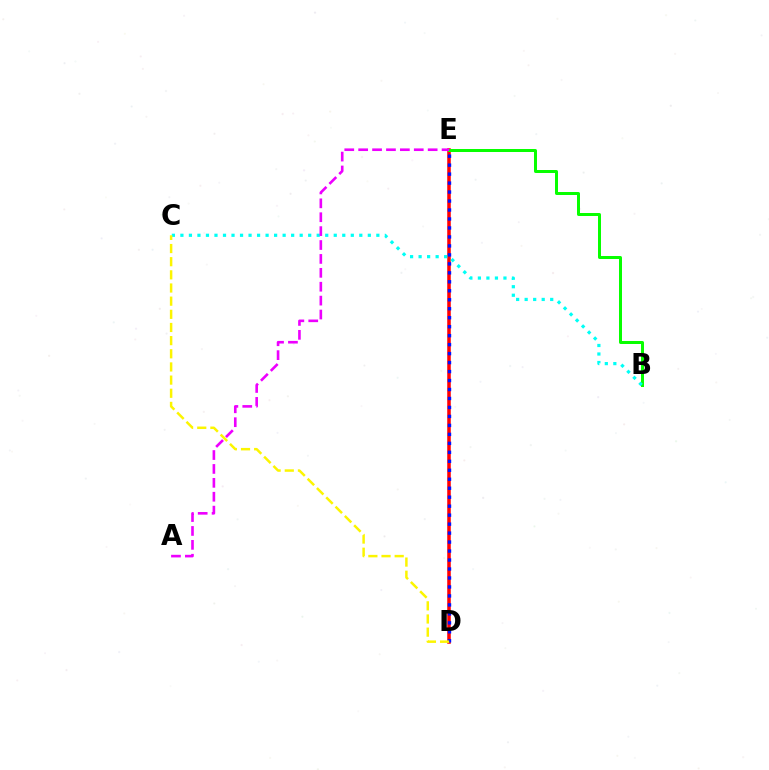{('D', 'E'): [{'color': '#ff0000', 'line_style': 'solid', 'thickness': 2.54}, {'color': '#0010ff', 'line_style': 'dotted', 'thickness': 2.44}], ('B', 'E'): [{'color': '#08ff00', 'line_style': 'solid', 'thickness': 2.16}], ('B', 'C'): [{'color': '#00fff6', 'line_style': 'dotted', 'thickness': 2.31}], ('A', 'E'): [{'color': '#ee00ff', 'line_style': 'dashed', 'thickness': 1.89}], ('C', 'D'): [{'color': '#fcf500', 'line_style': 'dashed', 'thickness': 1.79}]}